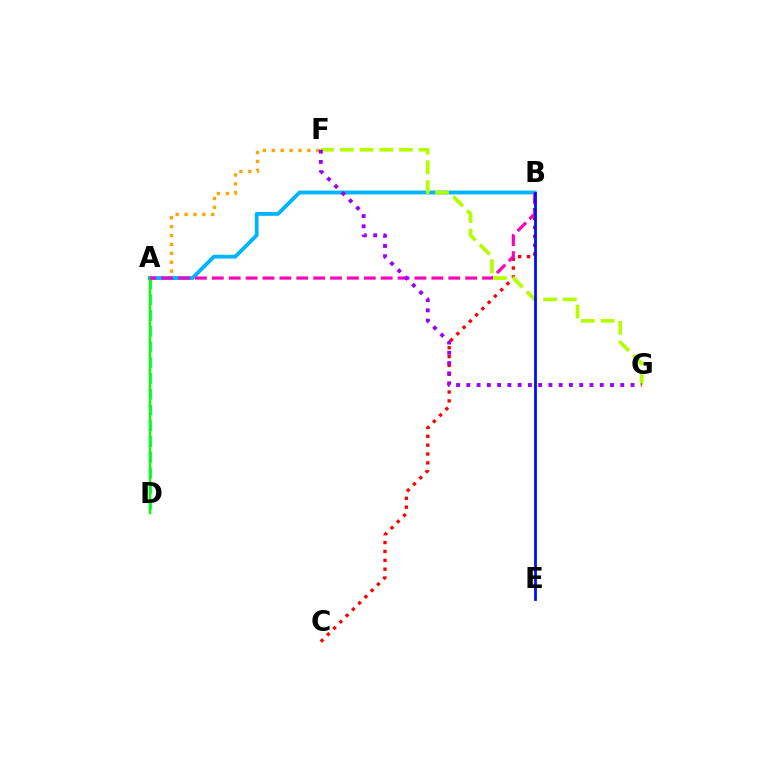{('A', 'D'): [{'color': '#00ff9d', 'line_style': 'dashed', 'thickness': 2.14}, {'color': '#08ff00', 'line_style': 'solid', 'thickness': 1.73}], ('B', 'C'): [{'color': '#ff0000', 'line_style': 'dotted', 'thickness': 2.41}], ('A', 'F'): [{'color': '#ffa500', 'line_style': 'dotted', 'thickness': 2.42}], ('A', 'B'): [{'color': '#00b5ff', 'line_style': 'solid', 'thickness': 2.76}, {'color': '#ff00bd', 'line_style': 'dashed', 'thickness': 2.29}], ('F', 'G'): [{'color': '#b3ff00', 'line_style': 'dashed', 'thickness': 2.68}, {'color': '#9b00ff', 'line_style': 'dotted', 'thickness': 2.79}], ('B', 'E'): [{'color': '#0010ff', 'line_style': 'solid', 'thickness': 2.01}]}